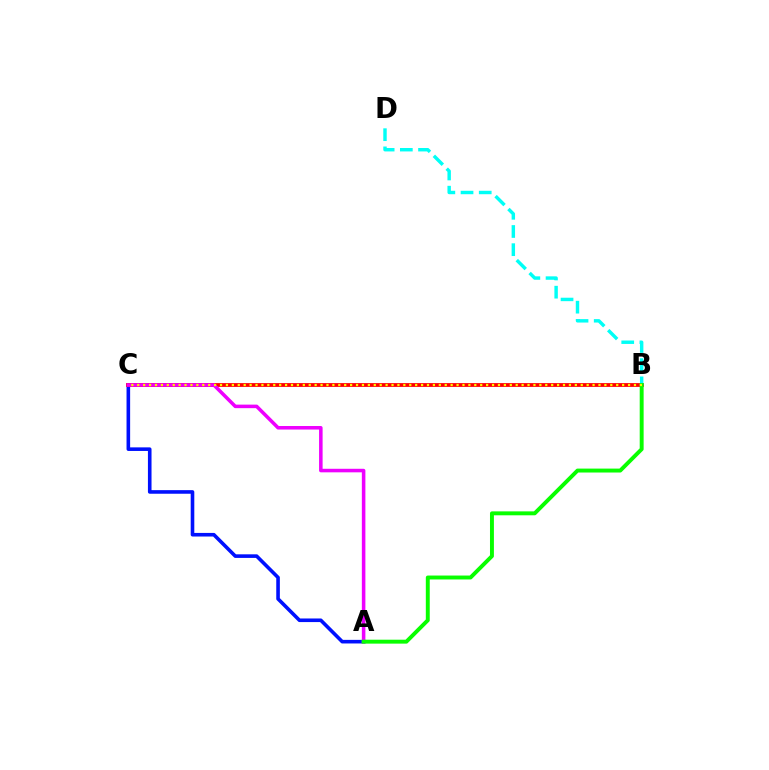{('A', 'C'): [{'color': '#0010ff', 'line_style': 'solid', 'thickness': 2.59}, {'color': '#ee00ff', 'line_style': 'solid', 'thickness': 2.55}], ('B', 'C'): [{'color': '#ff0000', 'line_style': 'solid', 'thickness': 2.73}, {'color': '#fcf500', 'line_style': 'dotted', 'thickness': 1.61}], ('B', 'D'): [{'color': '#00fff6', 'line_style': 'dashed', 'thickness': 2.47}], ('A', 'B'): [{'color': '#08ff00', 'line_style': 'solid', 'thickness': 2.83}]}